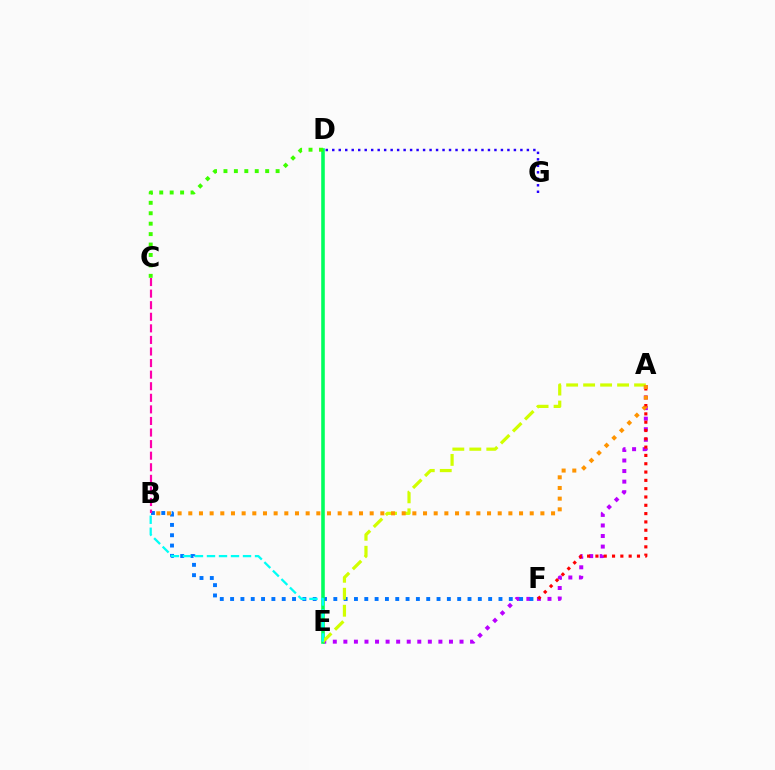{('A', 'E'): [{'color': '#b900ff', 'line_style': 'dotted', 'thickness': 2.87}, {'color': '#d1ff00', 'line_style': 'dashed', 'thickness': 2.31}], ('A', 'F'): [{'color': '#ff0000', 'line_style': 'dotted', 'thickness': 2.26}], ('B', 'F'): [{'color': '#0074ff', 'line_style': 'dotted', 'thickness': 2.8}], ('D', 'E'): [{'color': '#00ff5c', 'line_style': 'solid', 'thickness': 2.58}], ('C', 'D'): [{'color': '#3dff00', 'line_style': 'dotted', 'thickness': 2.83}], ('A', 'B'): [{'color': '#ff9400', 'line_style': 'dotted', 'thickness': 2.9}], ('B', 'C'): [{'color': '#ff00ac', 'line_style': 'dashed', 'thickness': 1.57}], ('B', 'E'): [{'color': '#00fff6', 'line_style': 'dashed', 'thickness': 1.63}], ('D', 'G'): [{'color': '#2500ff', 'line_style': 'dotted', 'thickness': 1.76}]}